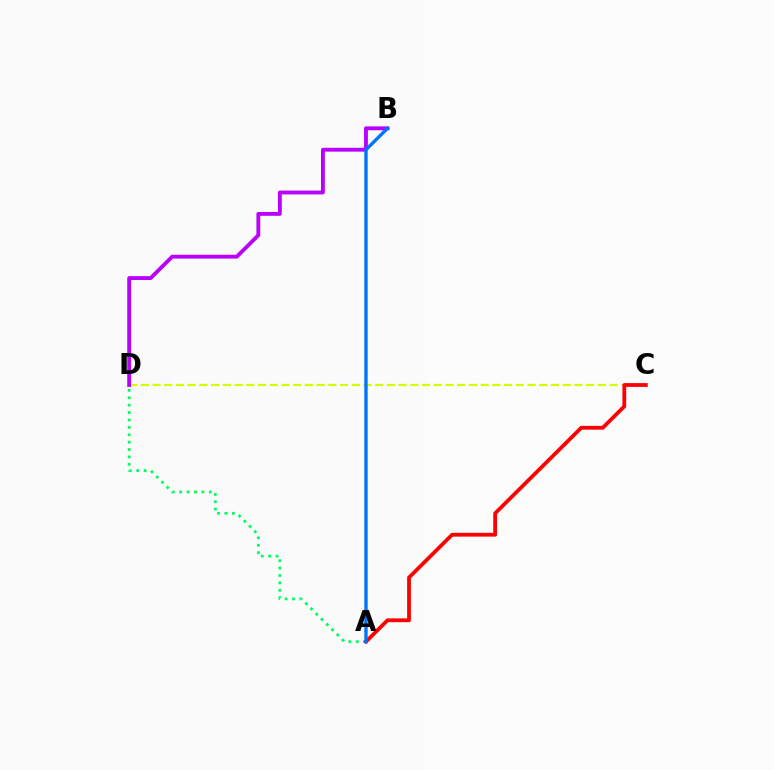{('A', 'D'): [{'color': '#00ff5c', 'line_style': 'dotted', 'thickness': 2.01}], ('C', 'D'): [{'color': '#d1ff00', 'line_style': 'dashed', 'thickness': 1.59}], ('A', 'C'): [{'color': '#ff0000', 'line_style': 'solid', 'thickness': 2.73}], ('B', 'D'): [{'color': '#b900ff', 'line_style': 'solid', 'thickness': 2.77}], ('A', 'B'): [{'color': '#0074ff', 'line_style': 'solid', 'thickness': 2.42}]}